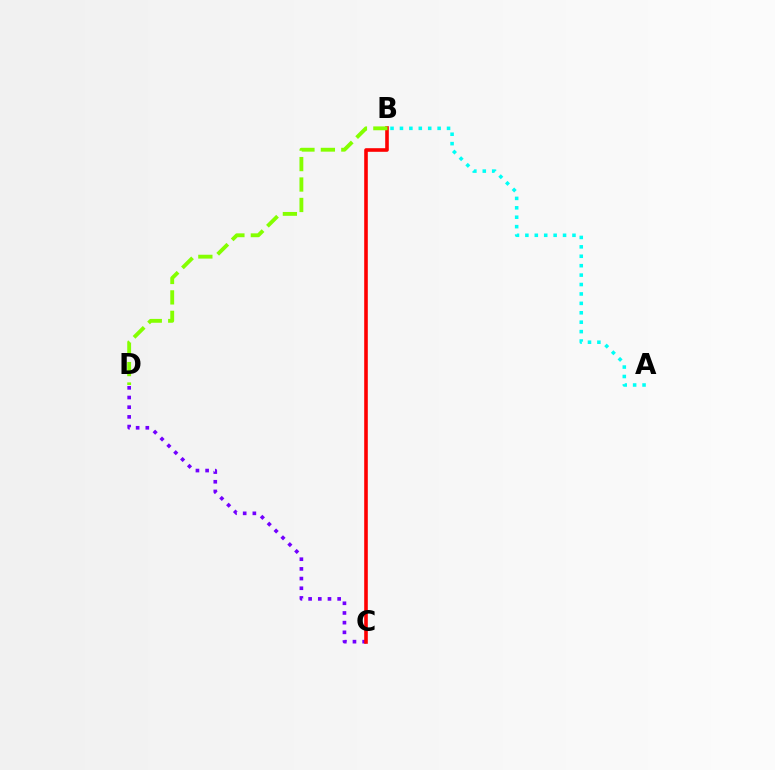{('C', 'D'): [{'color': '#7200ff', 'line_style': 'dotted', 'thickness': 2.63}], ('B', 'C'): [{'color': '#ff0000', 'line_style': 'solid', 'thickness': 2.59}], ('A', 'B'): [{'color': '#00fff6', 'line_style': 'dotted', 'thickness': 2.56}], ('B', 'D'): [{'color': '#84ff00', 'line_style': 'dashed', 'thickness': 2.78}]}